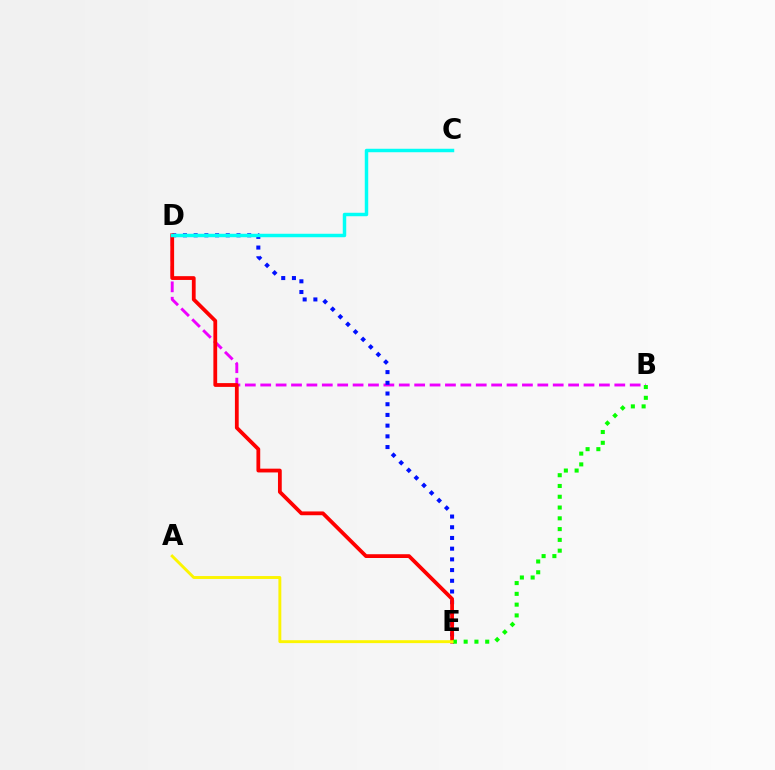{('B', 'D'): [{'color': '#ee00ff', 'line_style': 'dashed', 'thickness': 2.09}], ('D', 'E'): [{'color': '#0010ff', 'line_style': 'dotted', 'thickness': 2.91}, {'color': '#ff0000', 'line_style': 'solid', 'thickness': 2.72}], ('C', 'D'): [{'color': '#00fff6', 'line_style': 'solid', 'thickness': 2.49}], ('B', 'E'): [{'color': '#08ff00', 'line_style': 'dotted', 'thickness': 2.93}], ('A', 'E'): [{'color': '#fcf500', 'line_style': 'solid', 'thickness': 2.09}]}